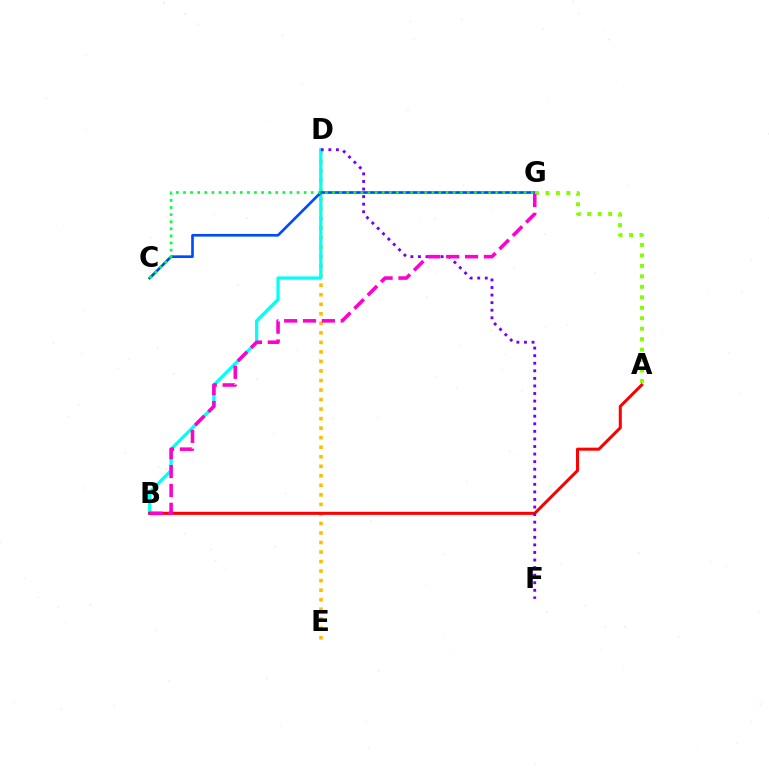{('D', 'E'): [{'color': '#ffbd00', 'line_style': 'dotted', 'thickness': 2.59}], ('B', 'D'): [{'color': '#00fff6', 'line_style': 'solid', 'thickness': 2.34}], ('A', 'B'): [{'color': '#ff0000', 'line_style': 'solid', 'thickness': 2.18}], ('D', 'F'): [{'color': '#7200ff', 'line_style': 'dotted', 'thickness': 2.06}], ('C', 'G'): [{'color': '#004bff', 'line_style': 'solid', 'thickness': 1.92}, {'color': '#00ff39', 'line_style': 'dotted', 'thickness': 1.93}], ('A', 'G'): [{'color': '#84ff00', 'line_style': 'dotted', 'thickness': 2.84}], ('B', 'G'): [{'color': '#ff00cf', 'line_style': 'dashed', 'thickness': 2.56}]}